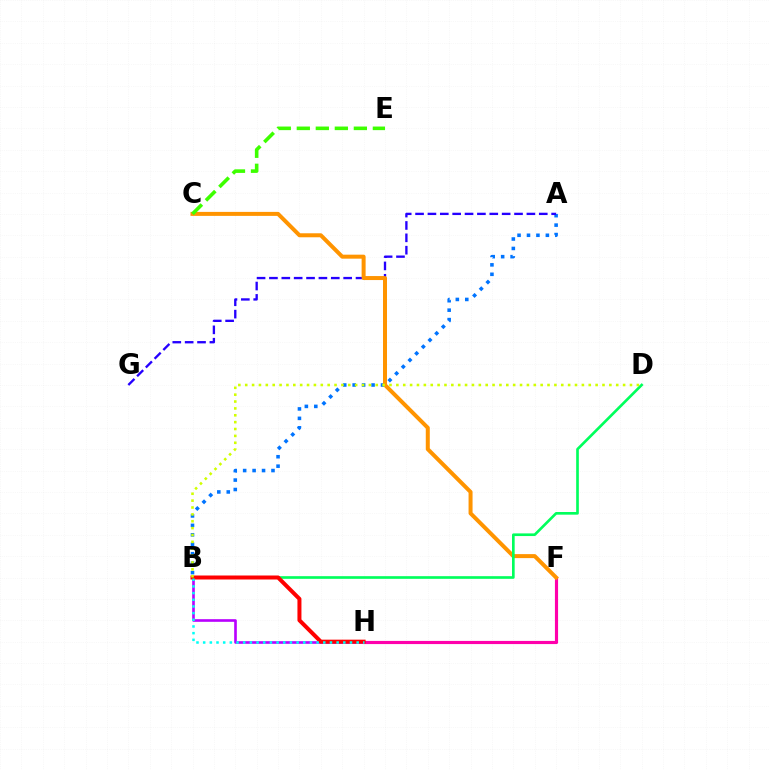{('A', 'B'): [{'color': '#0074ff', 'line_style': 'dotted', 'thickness': 2.57}], ('A', 'G'): [{'color': '#2500ff', 'line_style': 'dashed', 'thickness': 1.68}], ('B', 'H'): [{'color': '#b900ff', 'line_style': 'solid', 'thickness': 1.9}, {'color': '#ff0000', 'line_style': 'solid', 'thickness': 2.88}, {'color': '#00fff6', 'line_style': 'dotted', 'thickness': 1.81}], ('F', 'H'): [{'color': '#ff00ac', 'line_style': 'solid', 'thickness': 2.27}], ('C', 'F'): [{'color': '#ff9400', 'line_style': 'solid', 'thickness': 2.88}], ('B', 'D'): [{'color': '#00ff5c', 'line_style': 'solid', 'thickness': 1.91}, {'color': '#d1ff00', 'line_style': 'dotted', 'thickness': 1.87}], ('C', 'E'): [{'color': '#3dff00', 'line_style': 'dashed', 'thickness': 2.58}]}